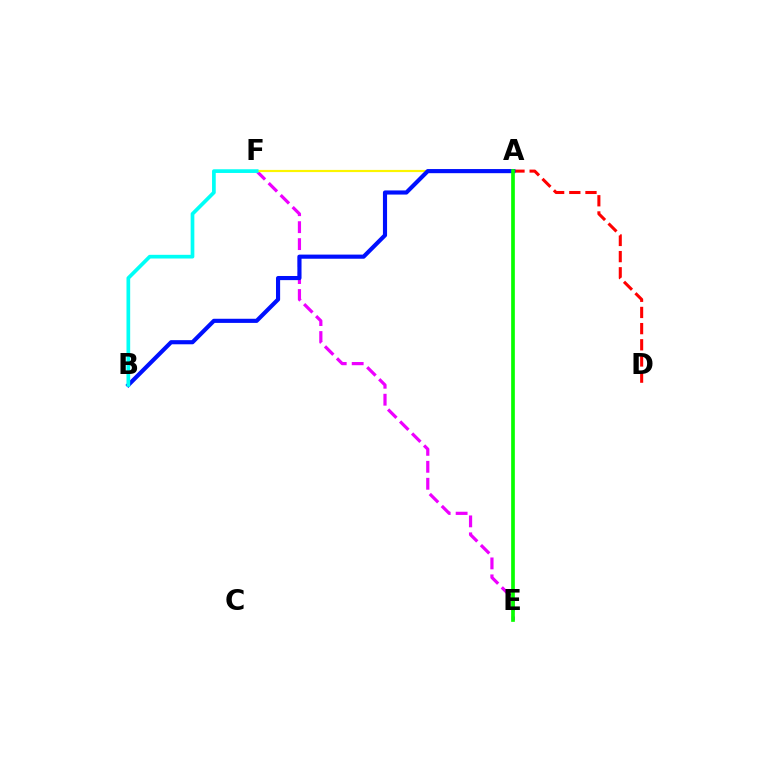{('E', 'F'): [{'color': '#ee00ff', 'line_style': 'dashed', 'thickness': 2.3}], ('A', 'F'): [{'color': '#fcf500', 'line_style': 'solid', 'thickness': 1.57}], ('A', 'D'): [{'color': '#ff0000', 'line_style': 'dashed', 'thickness': 2.2}], ('A', 'B'): [{'color': '#0010ff', 'line_style': 'solid', 'thickness': 2.98}], ('B', 'F'): [{'color': '#00fff6', 'line_style': 'solid', 'thickness': 2.66}], ('A', 'E'): [{'color': '#08ff00', 'line_style': 'solid', 'thickness': 2.65}]}